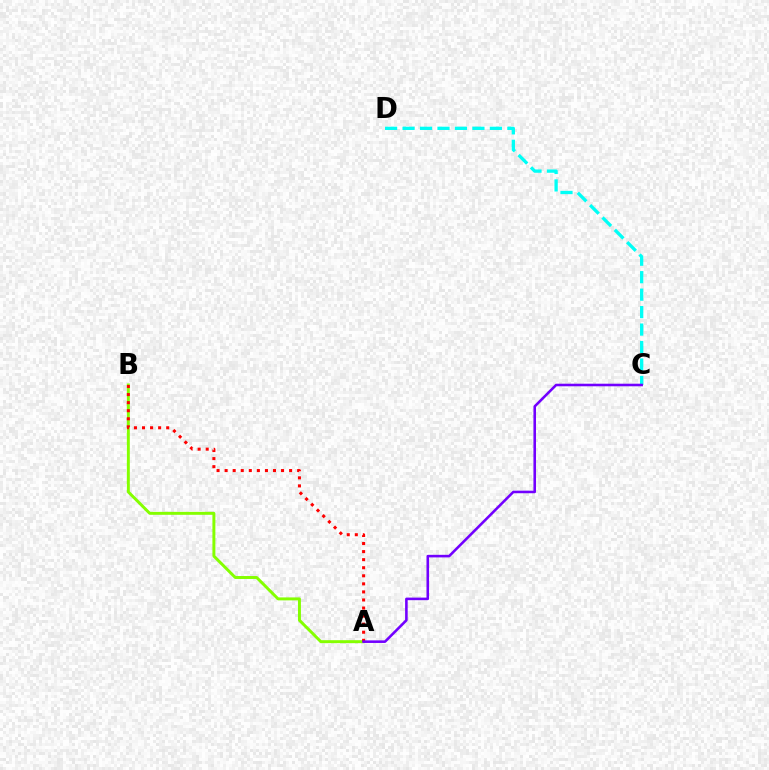{('C', 'D'): [{'color': '#00fff6', 'line_style': 'dashed', 'thickness': 2.37}], ('A', 'B'): [{'color': '#84ff00', 'line_style': 'solid', 'thickness': 2.12}, {'color': '#ff0000', 'line_style': 'dotted', 'thickness': 2.19}], ('A', 'C'): [{'color': '#7200ff', 'line_style': 'solid', 'thickness': 1.85}]}